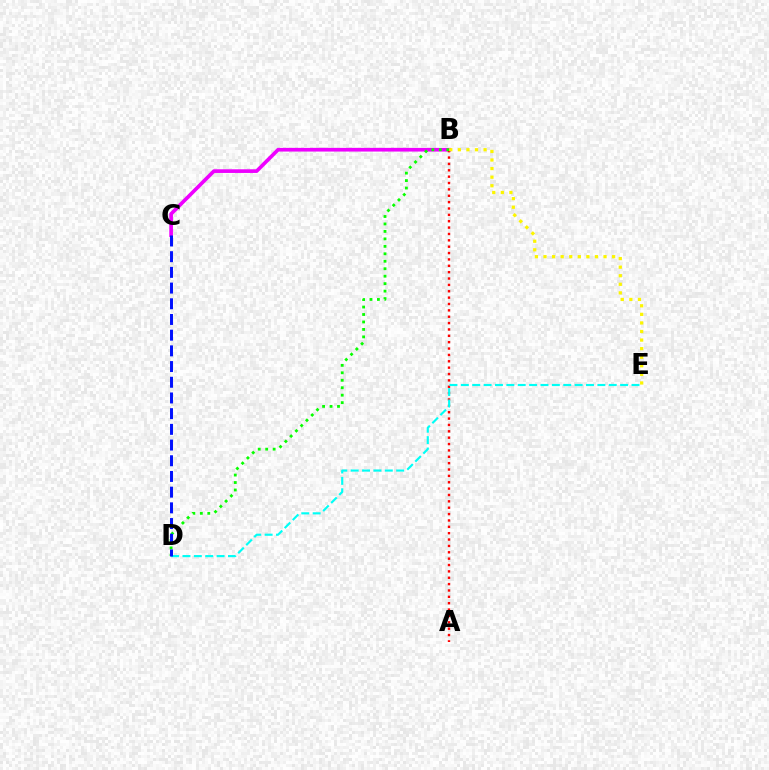{('B', 'C'): [{'color': '#ee00ff', 'line_style': 'solid', 'thickness': 2.64}], ('A', 'B'): [{'color': '#ff0000', 'line_style': 'dotted', 'thickness': 1.73}], ('B', 'D'): [{'color': '#08ff00', 'line_style': 'dotted', 'thickness': 2.03}], ('D', 'E'): [{'color': '#00fff6', 'line_style': 'dashed', 'thickness': 1.55}], ('B', 'E'): [{'color': '#fcf500', 'line_style': 'dotted', 'thickness': 2.33}], ('C', 'D'): [{'color': '#0010ff', 'line_style': 'dashed', 'thickness': 2.13}]}